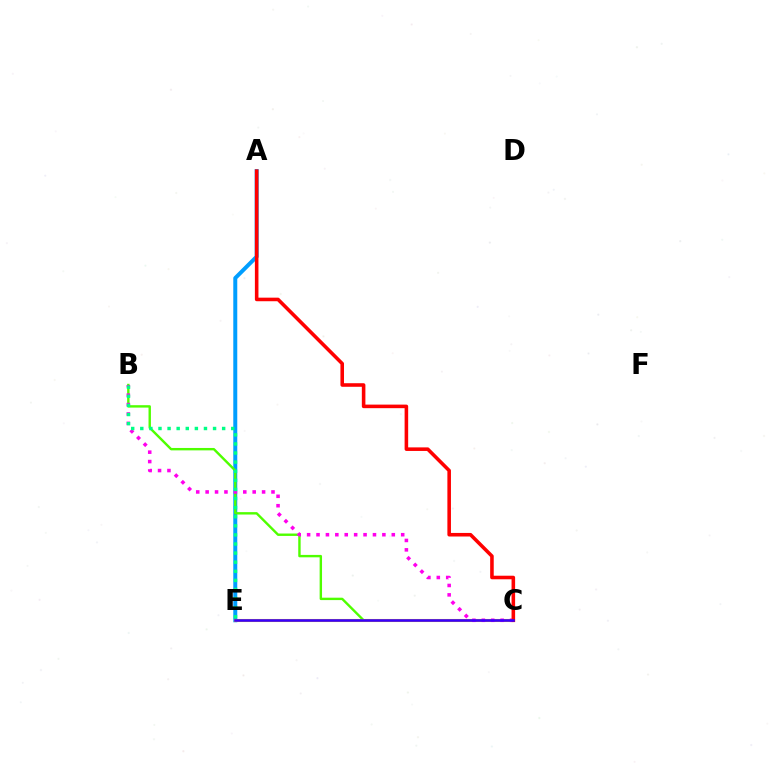{('A', 'E'): [{'color': '#009eff', 'line_style': 'solid', 'thickness': 2.86}], ('B', 'C'): [{'color': '#4fff00', 'line_style': 'solid', 'thickness': 1.73}, {'color': '#ff00ed', 'line_style': 'dotted', 'thickness': 2.56}], ('C', 'E'): [{'color': '#ffd500', 'line_style': 'solid', 'thickness': 2.23}, {'color': '#3700ff', 'line_style': 'solid', 'thickness': 1.89}], ('B', 'E'): [{'color': '#00ff86', 'line_style': 'dotted', 'thickness': 2.47}], ('A', 'C'): [{'color': '#ff0000', 'line_style': 'solid', 'thickness': 2.57}]}